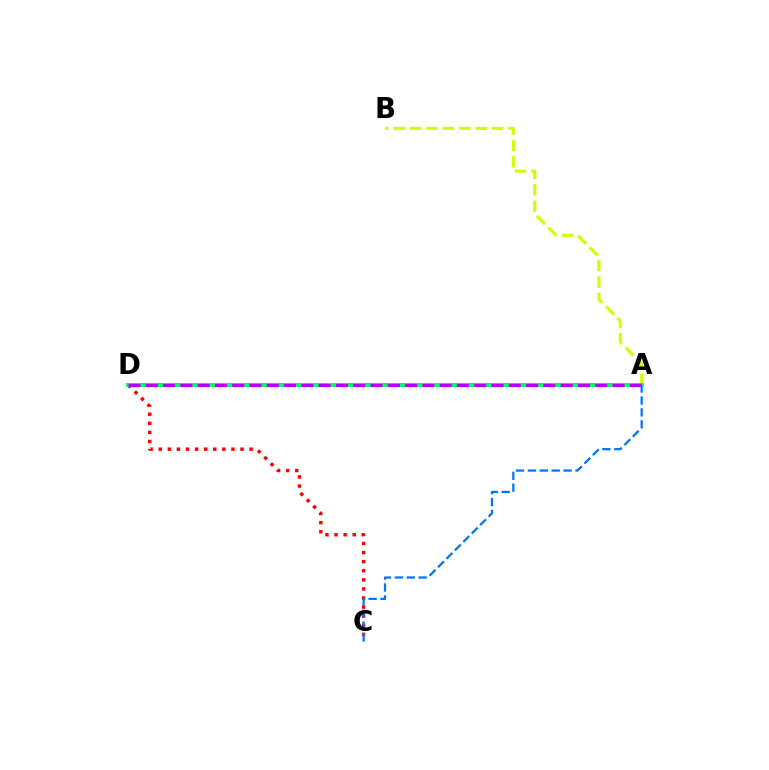{('C', 'D'): [{'color': '#ff0000', 'line_style': 'dotted', 'thickness': 2.47}], ('A', 'B'): [{'color': '#d1ff00', 'line_style': 'dashed', 'thickness': 2.23}], ('A', 'C'): [{'color': '#0074ff', 'line_style': 'dashed', 'thickness': 1.62}], ('A', 'D'): [{'color': '#00ff5c', 'line_style': 'solid', 'thickness': 2.84}, {'color': '#b900ff', 'line_style': 'dashed', 'thickness': 2.35}]}